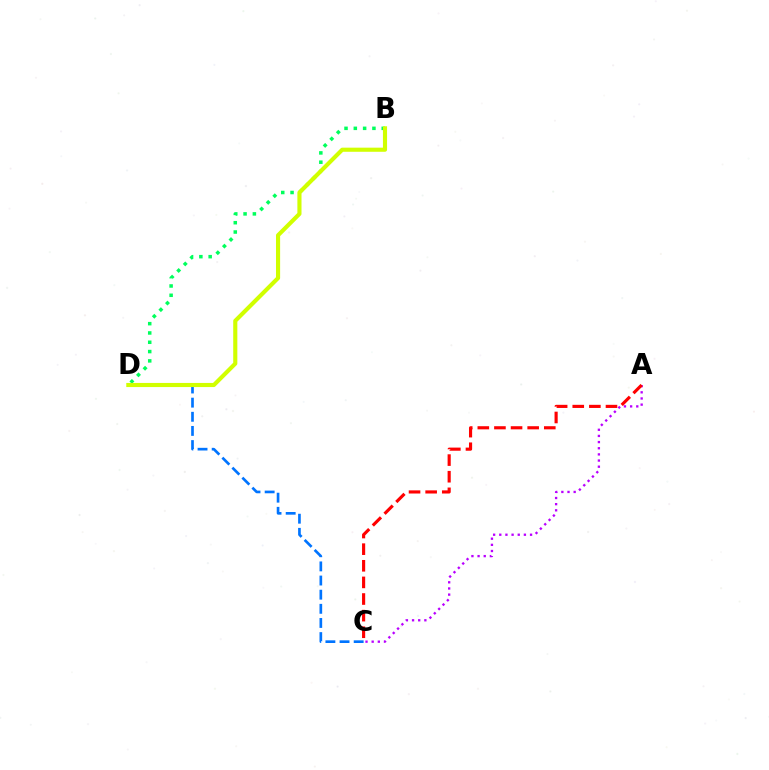{('C', 'D'): [{'color': '#0074ff', 'line_style': 'dashed', 'thickness': 1.92}], ('B', 'D'): [{'color': '#00ff5c', 'line_style': 'dotted', 'thickness': 2.53}, {'color': '#d1ff00', 'line_style': 'solid', 'thickness': 2.97}], ('A', 'C'): [{'color': '#b900ff', 'line_style': 'dotted', 'thickness': 1.67}, {'color': '#ff0000', 'line_style': 'dashed', 'thickness': 2.26}]}